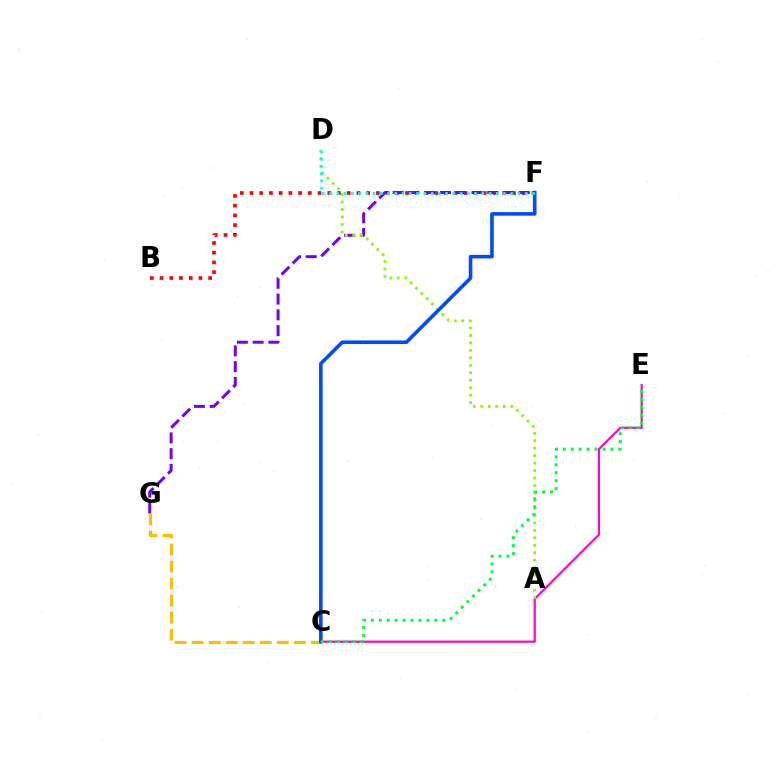{('B', 'F'): [{'color': '#ff0000', 'line_style': 'dotted', 'thickness': 2.64}], ('C', 'E'): [{'color': '#ff00cf', 'line_style': 'solid', 'thickness': 1.57}, {'color': '#00ff39', 'line_style': 'dotted', 'thickness': 2.16}], ('C', 'G'): [{'color': '#ffbd00', 'line_style': 'dashed', 'thickness': 2.31}], ('F', 'G'): [{'color': '#7200ff', 'line_style': 'dashed', 'thickness': 2.14}], ('A', 'D'): [{'color': '#84ff00', 'line_style': 'dotted', 'thickness': 2.03}], ('C', 'F'): [{'color': '#004bff', 'line_style': 'solid', 'thickness': 2.59}], ('D', 'F'): [{'color': '#00fff6', 'line_style': 'dotted', 'thickness': 1.97}]}